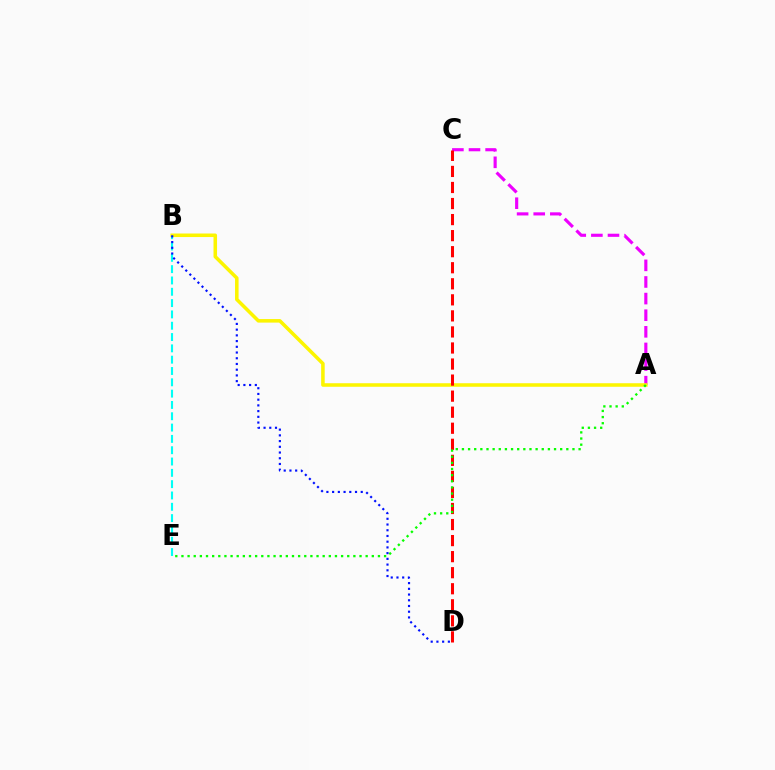{('A', 'C'): [{'color': '#ee00ff', 'line_style': 'dashed', 'thickness': 2.26}], ('B', 'E'): [{'color': '#00fff6', 'line_style': 'dashed', 'thickness': 1.54}], ('A', 'B'): [{'color': '#fcf500', 'line_style': 'solid', 'thickness': 2.55}], ('C', 'D'): [{'color': '#ff0000', 'line_style': 'dashed', 'thickness': 2.18}], ('A', 'E'): [{'color': '#08ff00', 'line_style': 'dotted', 'thickness': 1.67}], ('B', 'D'): [{'color': '#0010ff', 'line_style': 'dotted', 'thickness': 1.55}]}